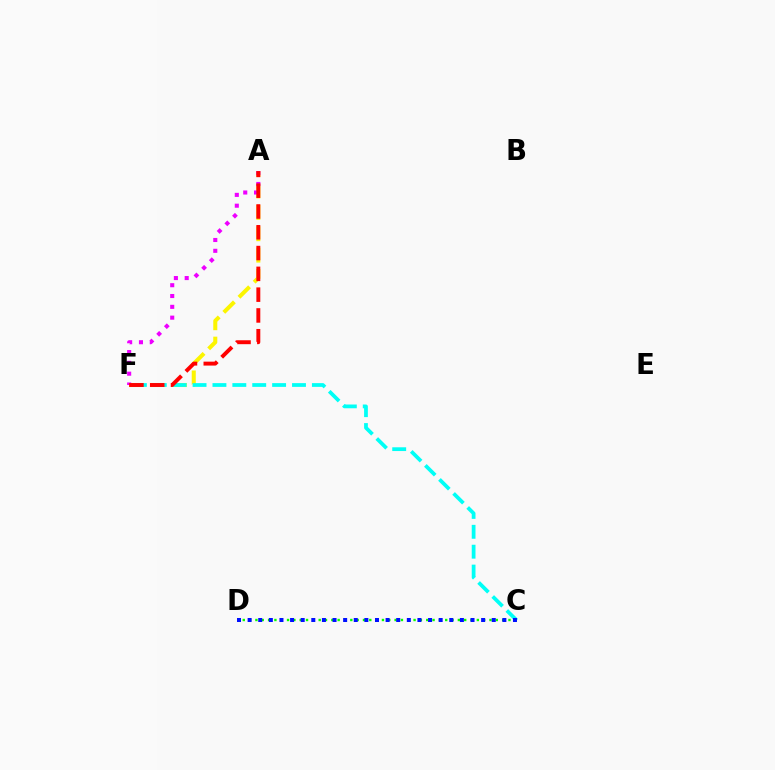{('A', 'F'): [{'color': '#fcf500', 'line_style': 'dashed', 'thickness': 2.91}, {'color': '#ee00ff', 'line_style': 'dotted', 'thickness': 2.94}, {'color': '#ff0000', 'line_style': 'dashed', 'thickness': 2.82}], ('C', 'F'): [{'color': '#00fff6', 'line_style': 'dashed', 'thickness': 2.7}], ('C', 'D'): [{'color': '#08ff00', 'line_style': 'dotted', 'thickness': 1.72}, {'color': '#0010ff', 'line_style': 'dotted', 'thickness': 2.88}]}